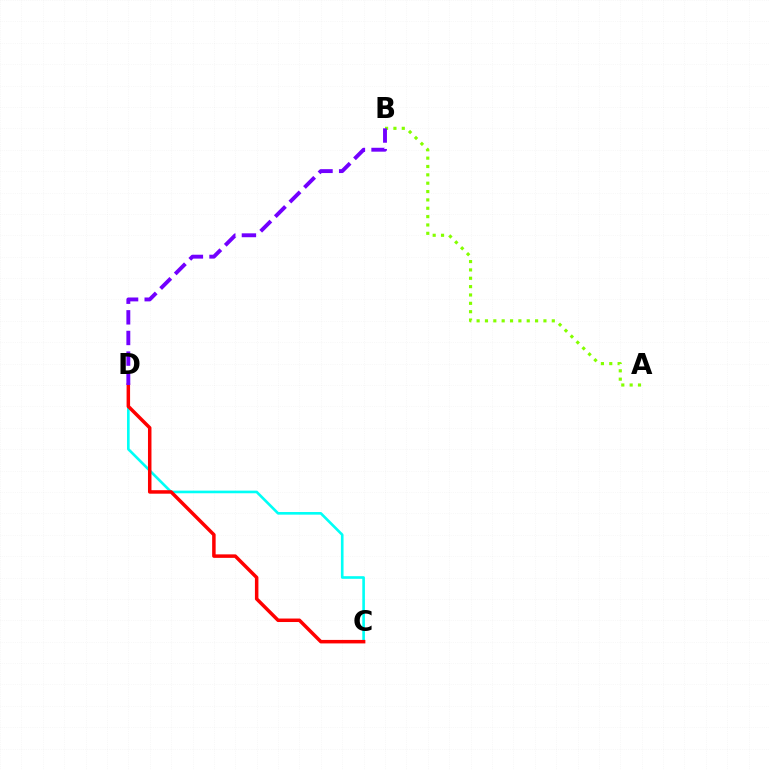{('A', 'B'): [{'color': '#84ff00', 'line_style': 'dotted', 'thickness': 2.27}], ('C', 'D'): [{'color': '#00fff6', 'line_style': 'solid', 'thickness': 1.9}, {'color': '#ff0000', 'line_style': 'solid', 'thickness': 2.52}], ('B', 'D'): [{'color': '#7200ff', 'line_style': 'dashed', 'thickness': 2.8}]}